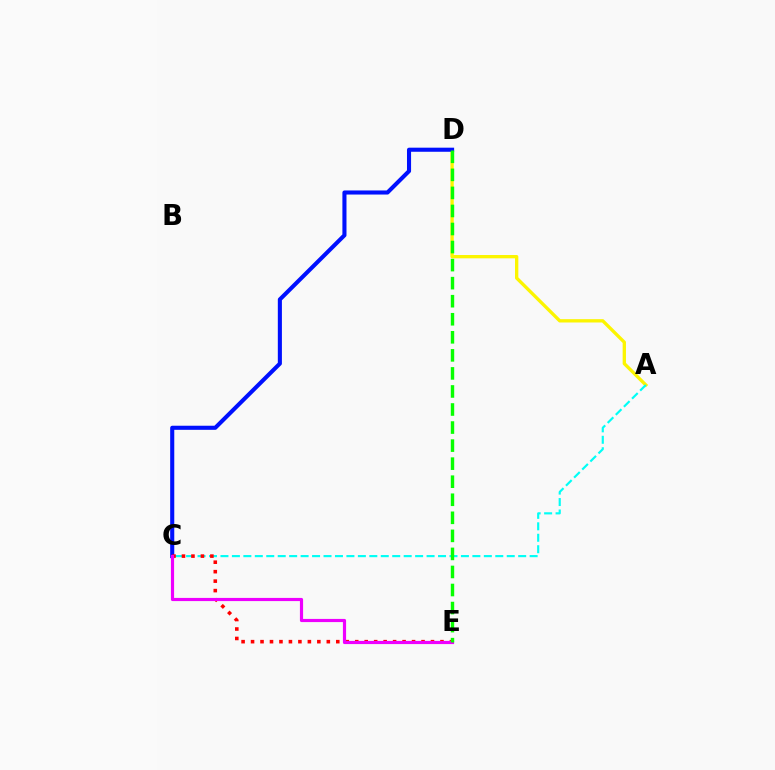{('A', 'D'): [{'color': '#fcf500', 'line_style': 'solid', 'thickness': 2.39}], ('A', 'C'): [{'color': '#00fff6', 'line_style': 'dashed', 'thickness': 1.56}], ('C', 'D'): [{'color': '#0010ff', 'line_style': 'solid', 'thickness': 2.94}], ('C', 'E'): [{'color': '#ff0000', 'line_style': 'dotted', 'thickness': 2.57}, {'color': '#ee00ff', 'line_style': 'solid', 'thickness': 2.28}], ('D', 'E'): [{'color': '#08ff00', 'line_style': 'dashed', 'thickness': 2.45}]}